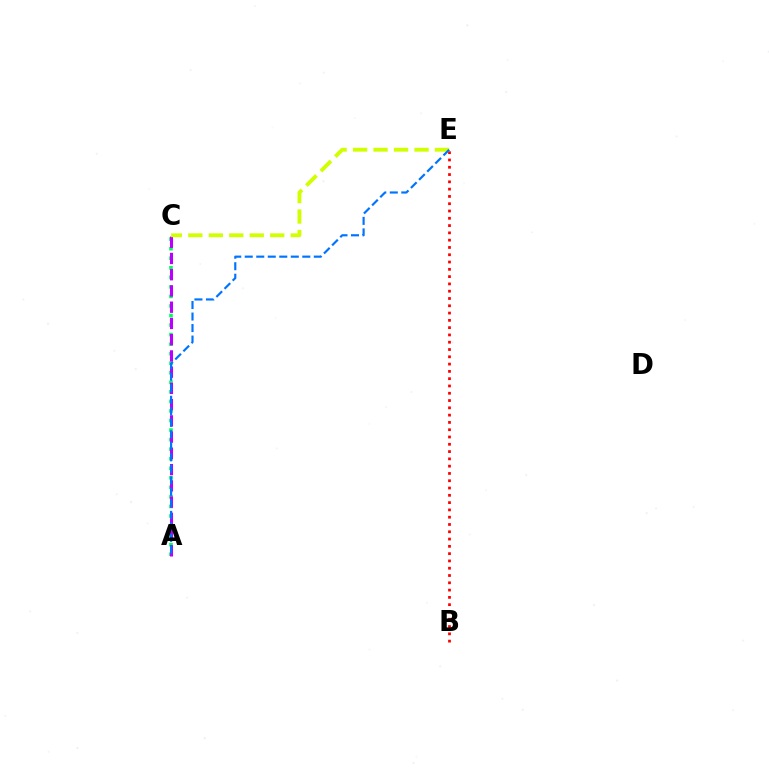{('A', 'C'): [{'color': '#00ff5c', 'line_style': 'dotted', 'thickness': 2.59}, {'color': '#b900ff', 'line_style': 'dashed', 'thickness': 2.21}], ('B', 'E'): [{'color': '#ff0000', 'line_style': 'dotted', 'thickness': 1.98}], ('C', 'E'): [{'color': '#d1ff00', 'line_style': 'dashed', 'thickness': 2.78}], ('A', 'E'): [{'color': '#0074ff', 'line_style': 'dashed', 'thickness': 1.56}]}